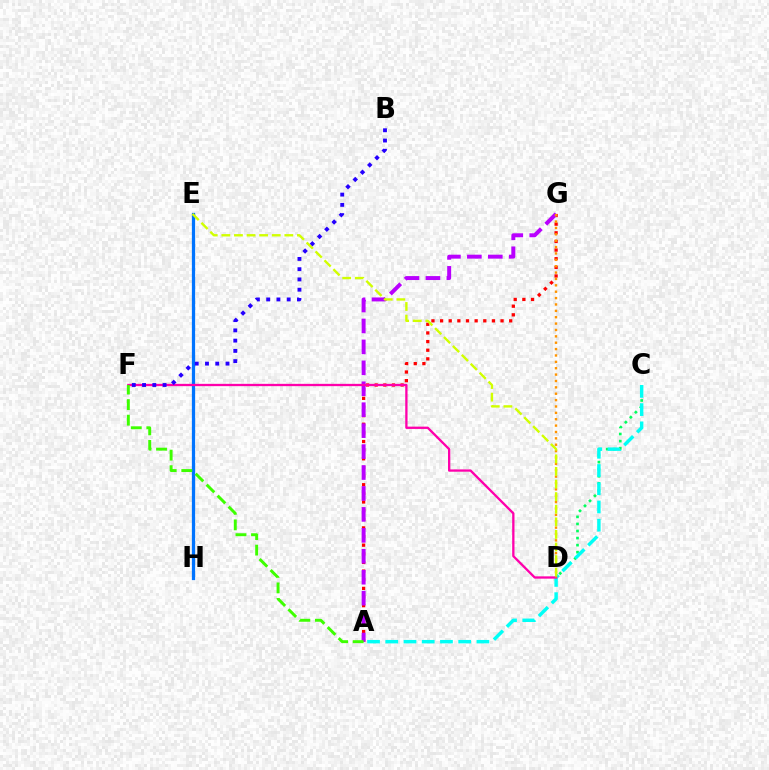{('C', 'D'): [{'color': '#00ff5c', 'line_style': 'dotted', 'thickness': 1.92}], ('E', 'H'): [{'color': '#0074ff', 'line_style': 'solid', 'thickness': 2.34}], ('A', 'G'): [{'color': '#ff0000', 'line_style': 'dotted', 'thickness': 2.35}, {'color': '#b900ff', 'line_style': 'dashed', 'thickness': 2.84}], ('A', 'C'): [{'color': '#00fff6', 'line_style': 'dashed', 'thickness': 2.48}], ('D', 'F'): [{'color': '#ff00ac', 'line_style': 'solid', 'thickness': 1.66}], ('B', 'F'): [{'color': '#2500ff', 'line_style': 'dotted', 'thickness': 2.79}], ('D', 'G'): [{'color': '#ff9400', 'line_style': 'dotted', 'thickness': 1.73}], ('A', 'F'): [{'color': '#3dff00', 'line_style': 'dashed', 'thickness': 2.11}], ('D', 'E'): [{'color': '#d1ff00', 'line_style': 'dashed', 'thickness': 1.71}]}